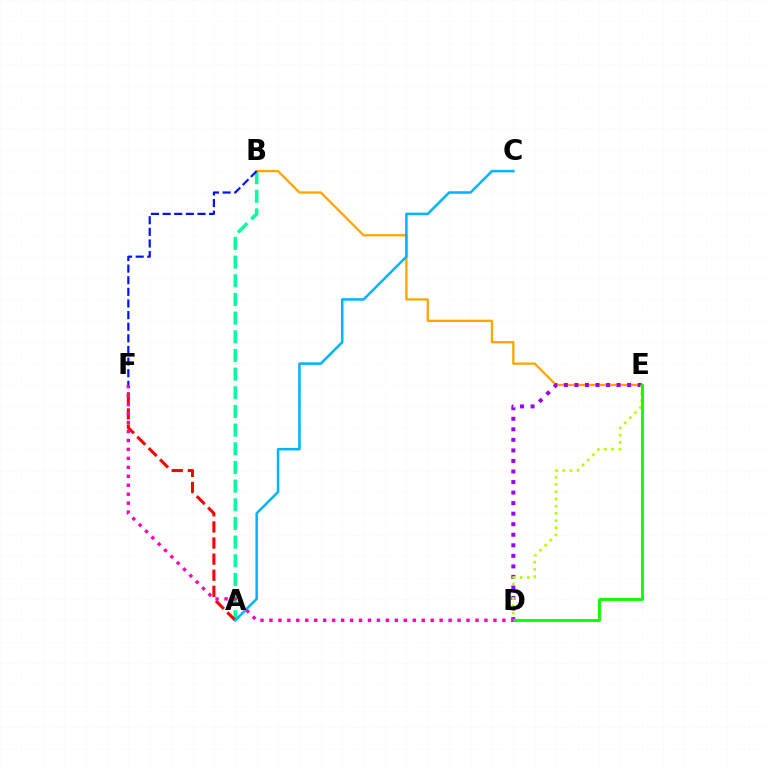{('B', 'E'): [{'color': '#ffa500', 'line_style': 'solid', 'thickness': 1.66}], ('A', 'B'): [{'color': '#00ff9d', 'line_style': 'dashed', 'thickness': 2.54}], ('A', 'F'): [{'color': '#ff0000', 'line_style': 'dashed', 'thickness': 2.19}], ('D', 'E'): [{'color': '#9b00ff', 'line_style': 'dotted', 'thickness': 2.86}, {'color': '#b3ff00', 'line_style': 'dotted', 'thickness': 1.96}, {'color': '#08ff00', 'line_style': 'solid', 'thickness': 2.04}], ('A', 'C'): [{'color': '#00b5ff', 'line_style': 'solid', 'thickness': 1.82}], ('B', 'F'): [{'color': '#0010ff', 'line_style': 'dashed', 'thickness': 1.58}], ('D', 'F'): [{'color': '#ff00bd', 'line_style': 'dotted', 'thickness': 2.43}]}